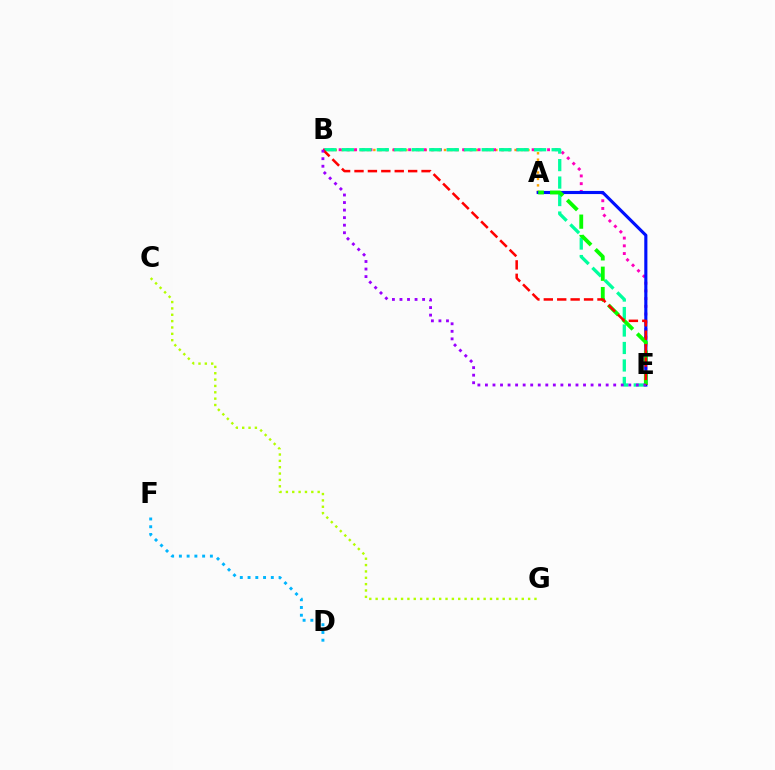{('A', 'B'): [{'color': '#ffa500', 'line_style': 'dotted', 'thickness': 1.74}], ('B', 'E'): [{'color': '#ff00bd', 'line_style': 'dotted', 'thickness': 2.1}, {'color': '#00ff9d', 'line_style': 'dashed', 'thickness': 2.37}, {'color': '#ff0000', 'line_style': 'dashed', 'thickness': 1.82}, {'color': '#9b00ff', 'line_style': 'dotted', 'thickness': 2.05}], ('A', 'E'): [{'color': '#0010ff', 'line_style': 'solid', 'thickness': 2.25}, {'color': '#08ff00', 'line_style': 'dashed', 'thickness': 2.76}], ('D', 'F'): [{'color': '#00b5ff', 'line_style': 'dotted', 'thickness': 2.11}], ('C', 'G'): [{'color': '#b3ff00', 'line_style': 'dotted', 'thickness': 1.73}]}